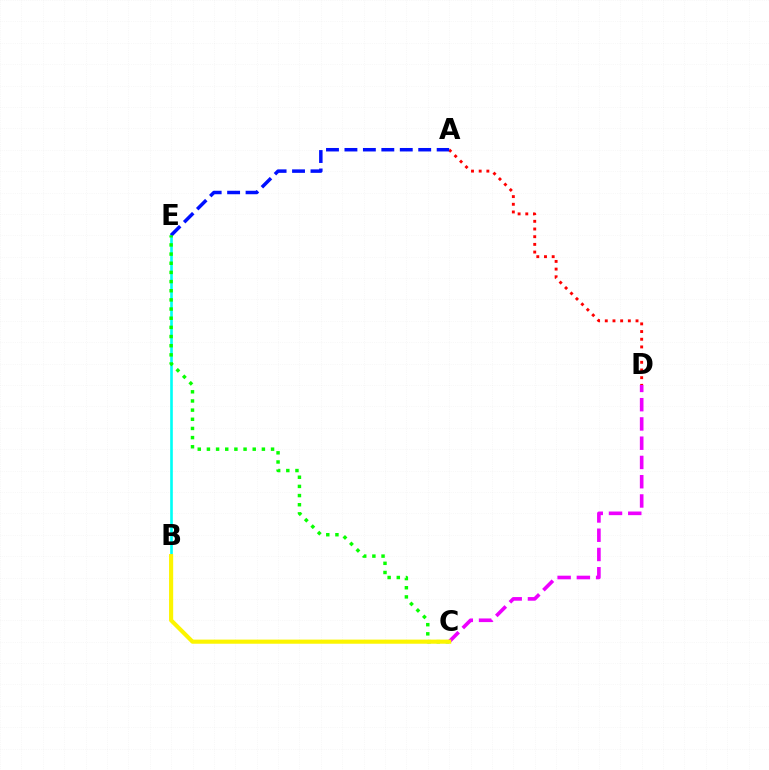{('B', 'E'): [{'color': '#00fff6', 'line_style': 'solid', 'thickness': 1.9}], ('C', 'D'): [{'color': '#ee00ff', 'line_style': 'dashed', 'thickness': 2.62}], ('A', 'D'): [{'color': '#ff0000', 'line_style': 'dotted', 'thickness': 2.09}], ('A', 'E'): [{'color': '#0010ff', 'line_style': 'dashed', 'thickness': 2.51}], ('C', 'E'): [{'color': '#08ff00', 'line_style': 'dotted', 'thickness': 2.49}], ('B', 'C'): [{'color': '#fcf500', 'line_style': 'solid', 'thickness': 2.97}]}